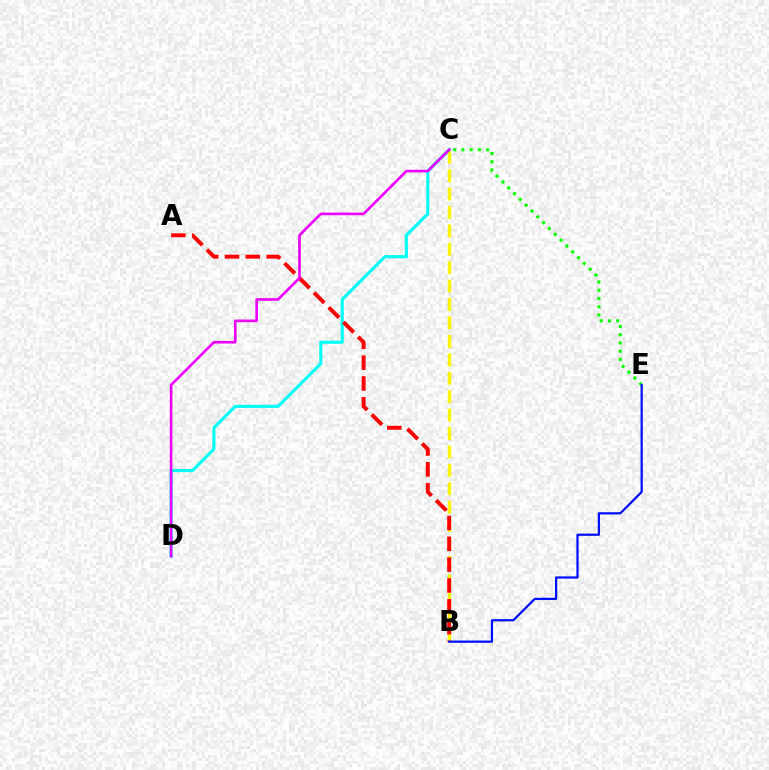{('B', 'C'): [{'color': '#fcf500', 'line_style': 'dashed', 'thickness': 2.5}], ('C', 'D'): [{'color': '#00fff6', 'line_style': 'solid', 'thickness': 2.27}, {'color': '#ee00ff', 'line_style': 'solid', 'thickness': 1.9}], ('A', 'B'): [{'color': '#ff0000', 'line_style': 'dashed', 'thickness': 2.83}], ('C', 'E'): [{'color': '#08ff00', 'line_style': 'dotted', 'thickness': 2.24}], ('B', 'E'): [{'color': '#0010ff', 'line_style': 'solid', 'thickness': 1.62}]}